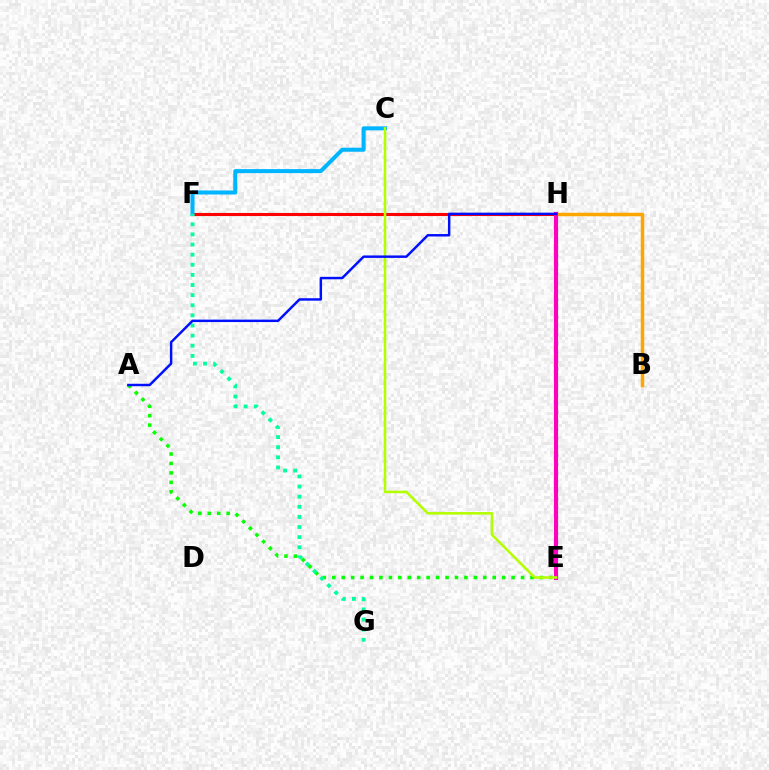{('F', 'H'): [{'color': '#ff0000', 'line_style': 'solid', 'thickness': 2.22}], ('A', 'E'): [{'color': '#08ff00', 'line_style': 'dotted', 'thickness': 2.56}], ('E', 'H'): [{'color': '#9b00ff', 'line_style': 'dotted', 'thickness': 2.35}, {'color': '#ff00bd', 'line_style': 'solid', 'thickness': 2.94}], ('B', 'H'): [{'color': '#ffa500', 'line_style': 'solid', 'thickness': 2.51}], ('C', 'F'): [{'color': '#00b5ff', 'line_style': 'solid', 'thickness': 2.91}], ('F', 'G'): [{'color': '#00ff9d', 'line_style': 'dotted', 'thickness': 2.75}], ('C', 'E'): [{'color': '#b3ff00', 'line_style': 'solid', 'thickness': 1.84}], ('A', 'H'): [{'color': '#0010ff', 'line_style': 'solid', 'thickness': 1.77}]}